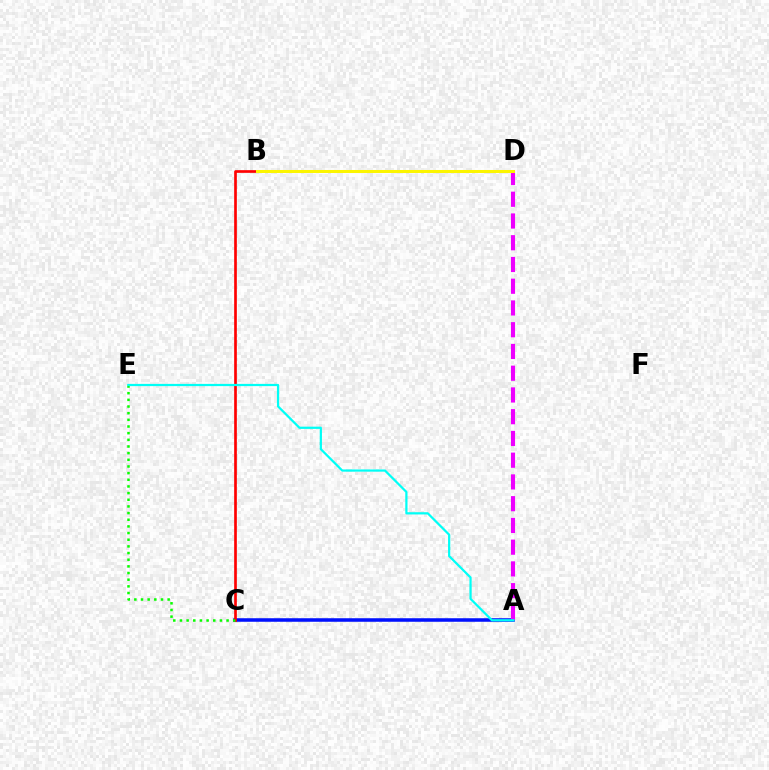{('A', 'C'): [{'color': '#0010ff', 'line_style': 'solid', 'thickness': 2.54}], ('B', 'C'): [{'color': '#ff0000', 'line_style': 'solid', 'thickness': 1.93}], ('A', 'D'): [{'color': '#ee00ff', 'line_style': 'dashed', 'thickness': 2.95}], ('C', 'E'): [{'color': '#08ff00', 'line_style': 'dotted', 'thickness': 1.81}], ('B', 'D'): [{'color': '#fcf500', 'line_style': 'solid', 'thickness': 2.18}], ('A', 'E'): [{'color': '#00fff6', 'line_style': 'solid', 'thickness': 1.6}]}